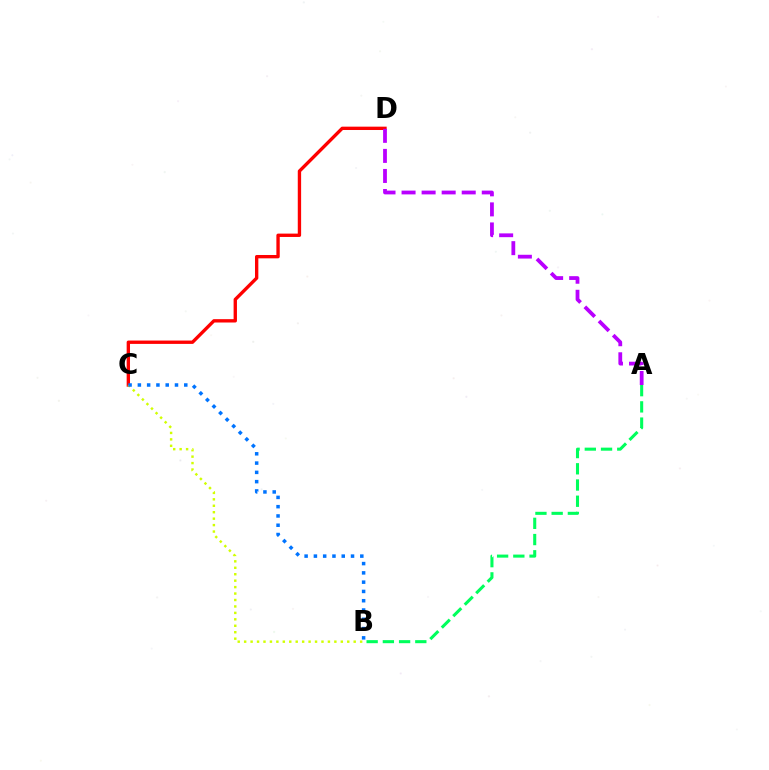{('C', 'D'): [{'color': '#ff0000', 'line_style': 'solid', 'thickness': 2.41}], ('B', 'C'): [{'color': '#d1ff00', 'line_style': 'dotted', 'thickness': 1.75}, {'color': '#0074ff', 'line_style': 'dotted', 'thickness': 2.52}], ('A', 'B'): [{'color': '#00ff5c', 'line_style': 'dashed', 'thickness': 2.2}], ('A', 'D'): [{'color': '#b900ff', 'line_style': 'dashed', 'thickness': 2.72}]}